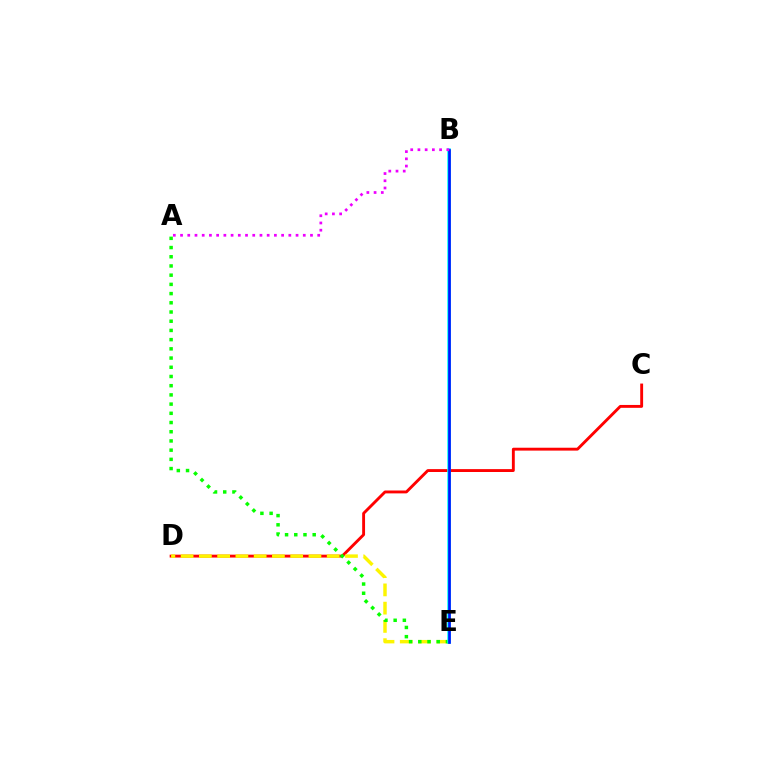{('C', 'D'): [{'color': '#ff0000', 'line_style': 'solid', 'thickness': 2.07}], ('D', 'E'): [{'color': '#fcf500', 'line_style': 'dashed', 'thickness': 2.48}], ('A', 'E'): [{'color': '#08ff00', 'line_style': 'dotted', 'thickness': 2.5}], ('B', 'E'): [{'color': '#00fff6', 'line_style': 'solid', 'thickness': 2.54}, {'color': '#0010ff', 'line_style': 'solid', 'thickness': 1.9}], ('A', 'B'): [{'color': '#ee00ff', 'line_style': 'dotted', 'thickness': 1.96}]}